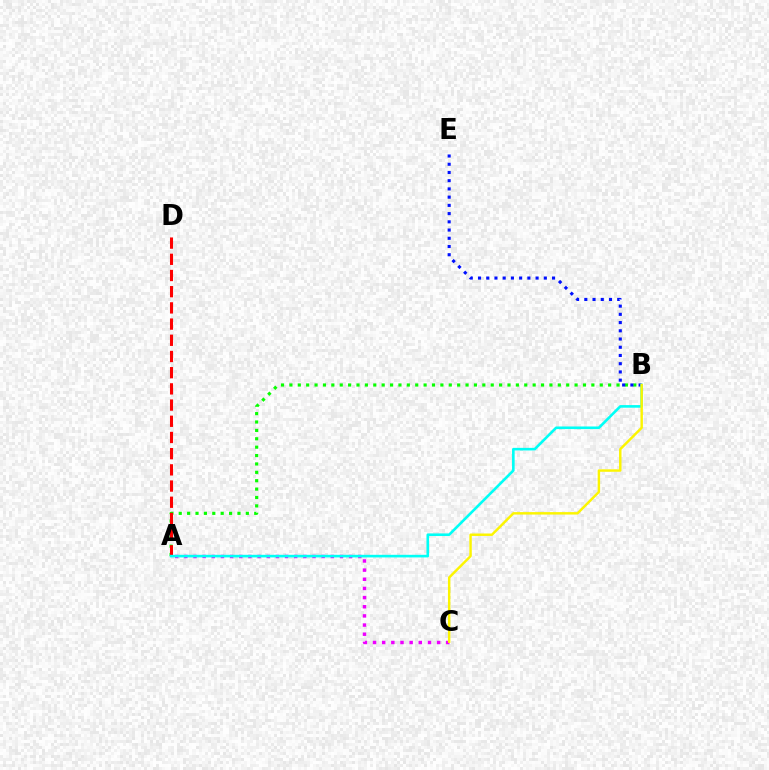{('A', 'C'): [{'color': '#ee00ff', 'line_style': 'dotted', 'thickness': 2.49}], ('A', 'B'): [{'color': '#08ff00', 'line_style': 'dotted', 'thickness': 2.28}, {'color': '#00fff6', 'line_style': 'solid', 'thickness': 1.88}], ('B', 'E'): [{'color': '#0010ff', 'line_style': 'dotted', 'thickness': 2.24}], ('A', 'D'): [{'color': '#ff0000', 'line_style': 'dashed', 'thickness': 2.2}], ('B', 'C'): [{'color': '#fcf500', 'line_style': 'solid', 'thickness': 1.76}]}